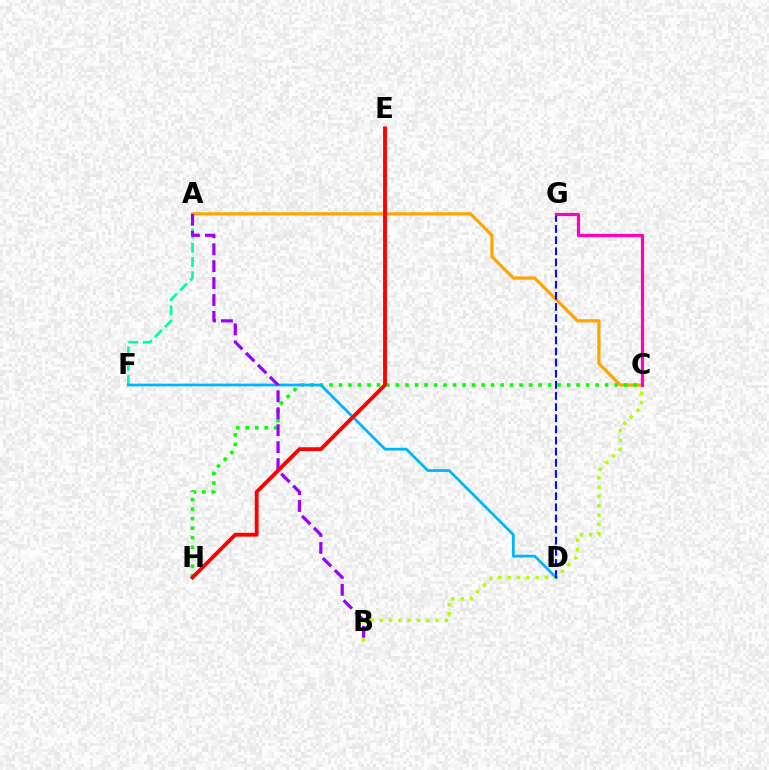{('A', 'C'): [{'color': '#ffa500', 'line_style': 'solid', 'thickness': 2.32}], ('C', 'H'): [{'color': '#08ff00', 'line_style': 'dotted', 'thickness': 2.58}], ('B', 'C'): [{'color': '#b3ff00', 'line_style': 'dotted', 'thickness': 2.53}], ('A', 'F'): [{'color': '#00ff9d', 'line_style': 'dashed', 'thickness': 1.94}], ('D', 'F'): [{'color': '#00b5ff', 'line_style': 'solid', 'thickness': 1.97}], ('D', 'G'): [{'color': '#0010ff', 'line_style': 'dashed', 'thickness': 1.51}], ('A', 'B'): [{'color': '#9b00ff', 'line_style': 'dashed', 'thickness': 2.3}], ('E', 'H'): [{'color': '#ff0000', 'line_style': 'solid', 'thickness': 2.77}], ('C', 'G'): [{'color': '#ff00bd', 'line_style': 'solid', 'thickness': 2.31}]}